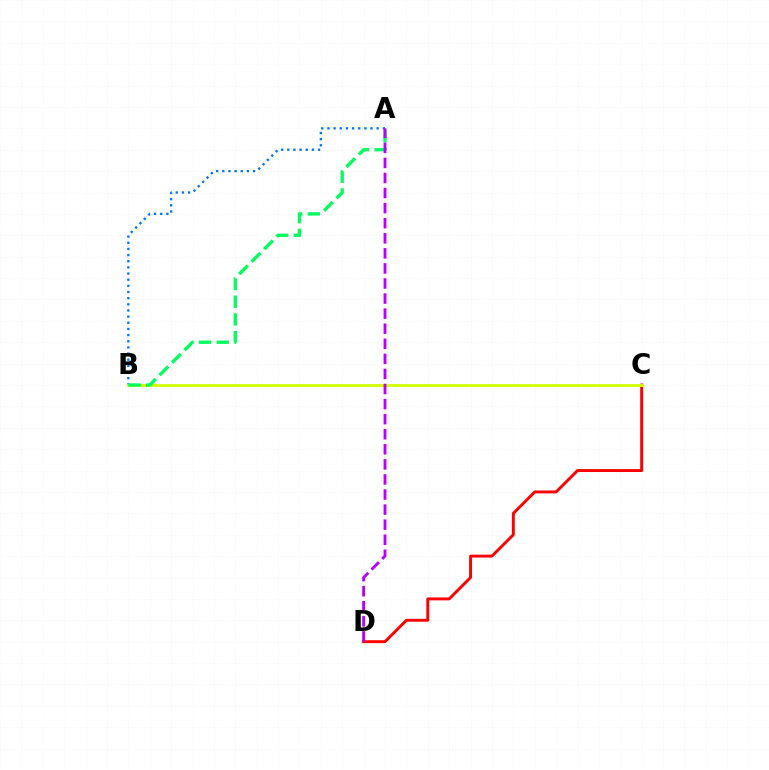{('C', 'D'): [{'color': '#ff0000', 'line_style': 'solid', 'thickness': 2.1}], ('A', 'B'): [{'color': '#0074ff', 'line_style': 'dotted', 'thickness': 1.67}, {'color': '#00ff5c', 'line_style': 'dashed', 'thickness': 2.4}], ('B', 'C'): [{'color': '#d1ff00', 'line_style': 'solid', 'thickness': 2.02}], ('A', 'D'): [{'color': '#b900ff', 'line_style': 'dashed', 'thickness': 2.05}]}